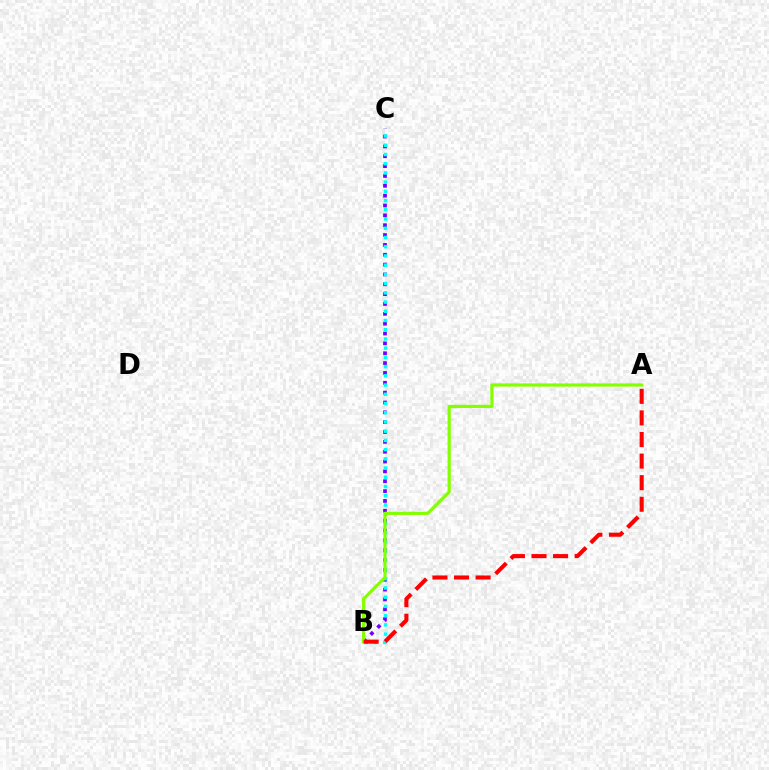{('B', 'C'): [{'color': '#7200ff', 'line_style': 'dotted', 'thickness': 2.68}, {'color': '#00fff6', 'line_style': 'dotted', 'thickness': 2.51}], ('A', 'B'): [{'color': '#84ff00', 'line_style': 'solid', 'thickness': 2.29}, {'color': '#ff0000', 'line_style': 'dashed', 'thickness': 2.93}]}